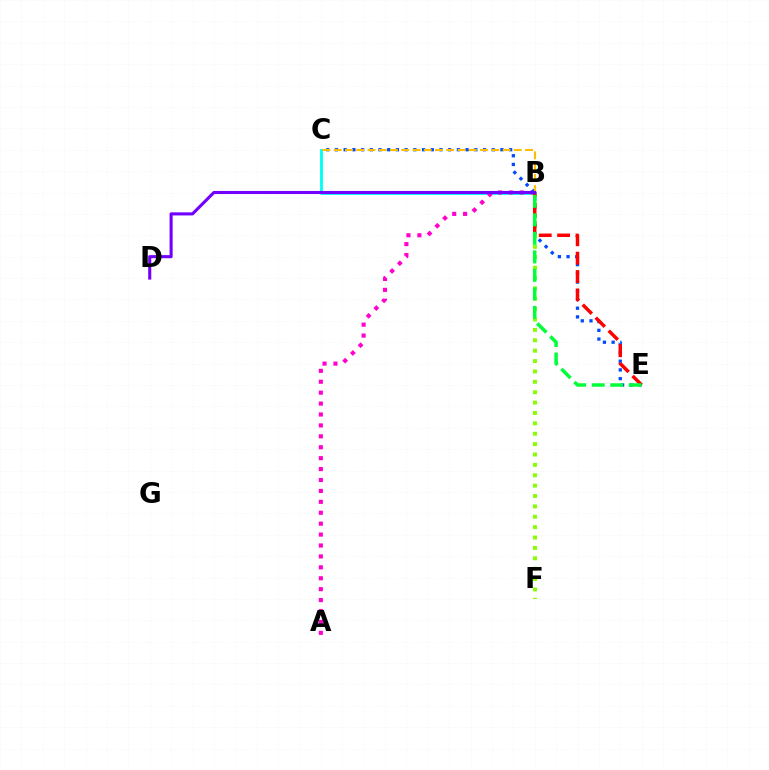{('B', 'F'): [{'color': '#84ff00', 'line_style': 'dotted', 'thickness': 2.82}], ('B', 'C'): [{'color': '#00fff6', 'line_style': 'solid', 'thickness': 2.08}, {'color': '#ffbd00', 'line_style': 'dashed', 'thickness': 1.53}], ('A', 'B'): [{'color': '#ff00cf', 'line_style': 'dotted', 'thickness': 2.97}], ('C', 'E'): [{'color': '#004bff', 'line_style': 'dotted', 'thickness': 2.37}], ('B', 'E'): [{'color': '#ff0000', 'line_style': 'dashed', 'thickness': 2.5}, {'color': '#00ff39', 'line_style': 'dashed', 'thickness': 2.51}], ('B', 'D'): [{'color': '#7200ff', 'line_style': 'solid', 'thickness': 2.23}]}